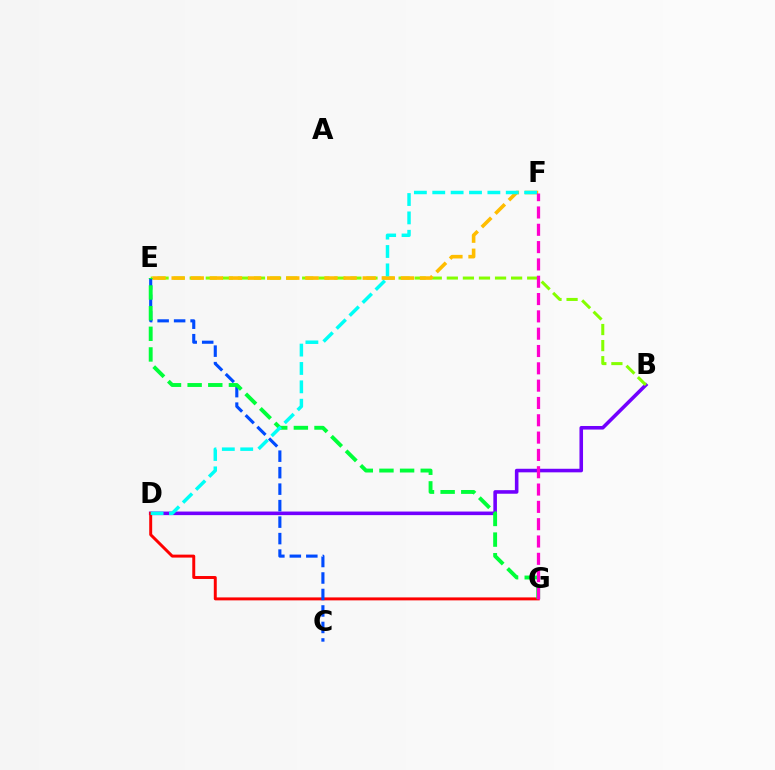{('B', 'D'): [{'color': '#7200ff', 'line_style': 'solid', 'thickness': 2.57}], ('D', 'G'): [{'color': '#ff0000', 'line_style': 'solid', 'thickness': 2.13}], ('B', 'E'): [{'color': '#84ff00', 'line_style': 'dashed', 'thickness': 2.18}], ('C', 'E'): [{'color': '#004bff', 'line_style': 'dashed', 'thickness': 2.24}], ('E', 'F'): [{'color': '#ffbd00', 'line_style': 'dashed', 'thickness': 2.6}], ('E', 'G'): [{'color': '#00ff39', 'line_style': 'dashed', 'thickness': 2.8}], ('D', 'F'): [{'color': '#00fff6', 'line_style': 'dashed', 'thickness': 2.5}], ('F', 'G'): [{'color': '#ff00cf', 'line_style': 'dashed', 'thickness': 2.35}]}